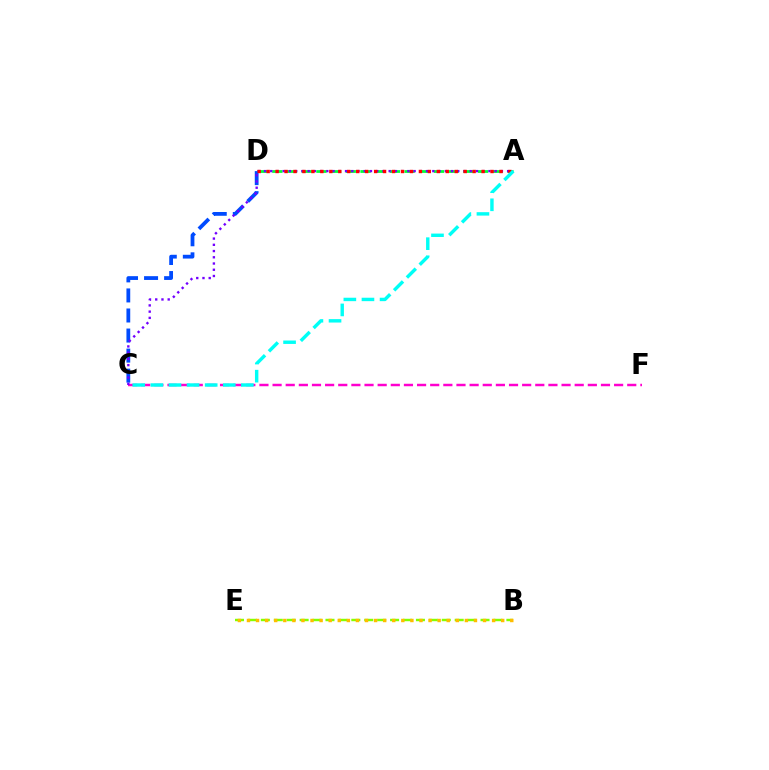{('A', 'D'): [{'color': '#00ff39', 'line_style': 'dashed', 'thickness': 2.0}, {'color': '#ff0000', 'line_style': 'dotted', 'thickness': 2.43}], ('C', 'F'): [{'color': '#ff00cf', 'line_style': 'dashed', 'thickness': 1.78}], ('C', 'D'): [{'color': '#004bff', 'line_style': 'dashed', 'thickness': 2.72}], ('B', 'E'): [{'color': '#84ff00', 'line_style': 'dashed', 'thickness': 1.76}, {'color': '#ffbd00', 'line_style': 'dotted', 'thickness': 2.47}], ('A', 'C'): [{'color': '#7200ff', 'line_style': 'dotted', 'thickness': 1.69}, {'color': '#00fff6', 'line_style': 'dashed', 'thickness': 2.46}]}